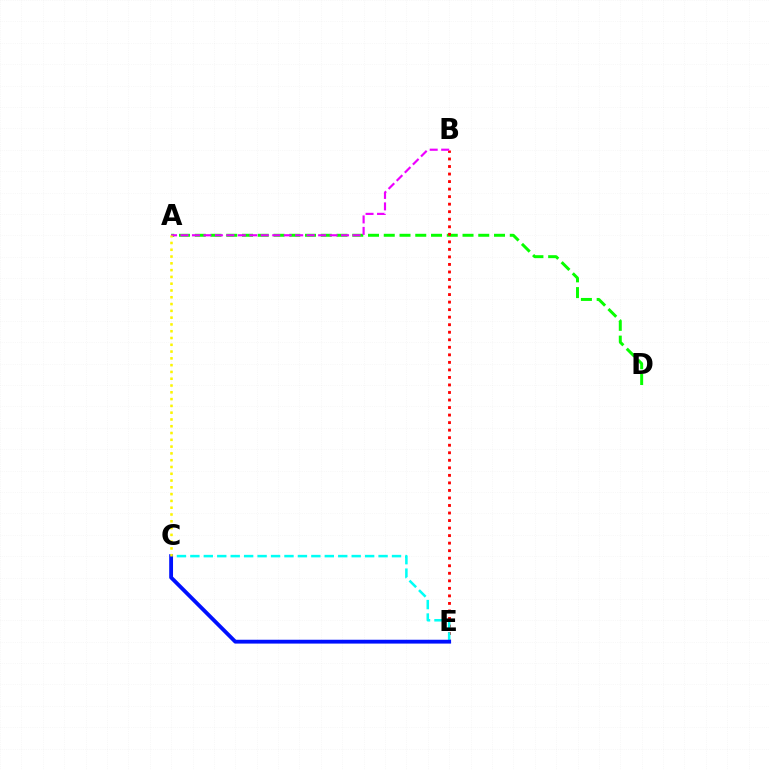{('A', 'D'): [{'color': '#08ff00', 'line_style': 'dashed', 'thickness': 2.14}], ('B', 'E'): [{'color': '#ff0000', 'line_style': 'dotted', 'thickness': 2.05}], ('A', 'B'): [{'color': '#ee00ff', 'line_style': 'dashed', 'thickness': 1.56}], ('C', 'E'): [{'color': '#00fff6', 'line_style': 'dashed', 'thickness': 1.83}, {'color': '#0010ff', 'line_style': 'solid', 'thickness': 2.76}], ('A', 'C'): [{'color': '#fcf500', 'line_style': 'dotted', 'thickness': 1.84}]}